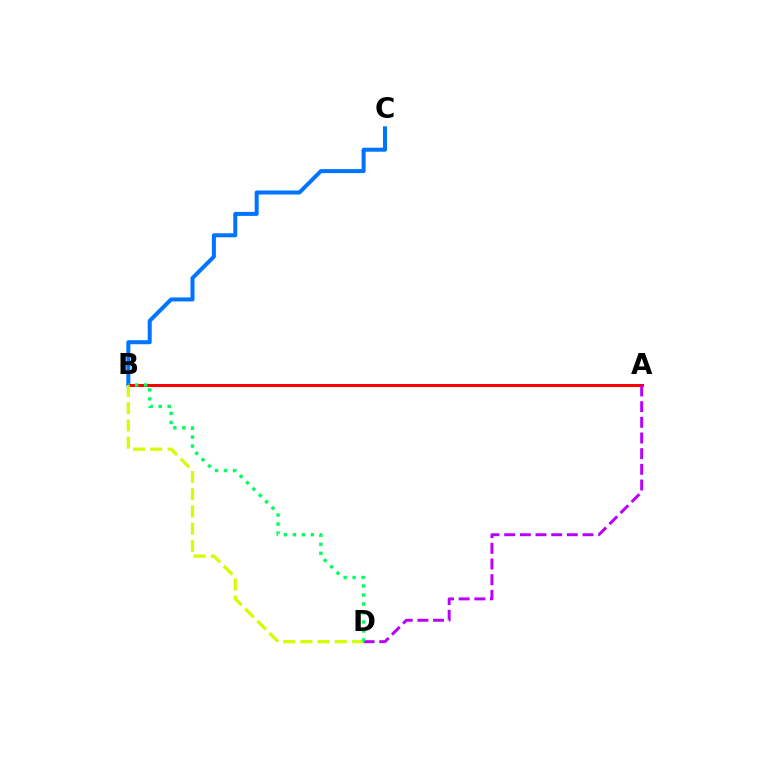{('B', 'C'): [{'color': '#0074ff', 'line_style': 'solid', 'thickness': 2.89}], ('A', 'B'): [{'color': '#ff0000', 'line_style': 'solid', 'thickness': 2.16}], ('B', 'D'): [{'color': '#d1ff00', 'line_style': 'dashed', 'thickness': 2.34}, {'color': '#00ff5c', 'line_style': 'dotted', 'thickness': 2.44}], ('A', 'D'): [{'color': '#b900ff', 'line_style': 'dashed', 'thickness': 2.13}]}